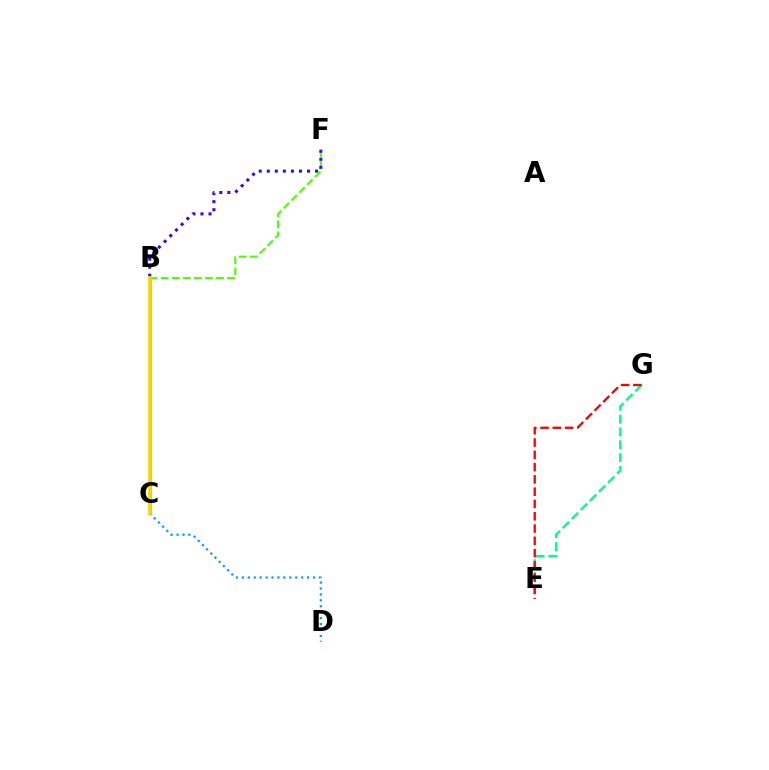{('B', 'F'): [{'color': '#4fff00', 'line_style': 'dashed', 'thickness': 1.5}, {'color': '#3700ff', 'line_style': 'dotted', 'thickness': 2.19}], ('E', 'G'): [{'color': '#00ff86', 'line_style': 'dashed', 'thickness': 1.74}, {'color': '#ff0000', 'line_style': 'dashed', 'thickness': 1.67}], ('C', 'D'): [{'color': '#009eff', 'line_style': 'dotted', 'thickness': 1.61}], ('B', 'C'): [{'color': '#ff00ed', 'line_style': 'solid', 'thickness': 1.91}, {'color': '#ffd500', 'line_style': 'solid', 'thickness': 2.65}]}